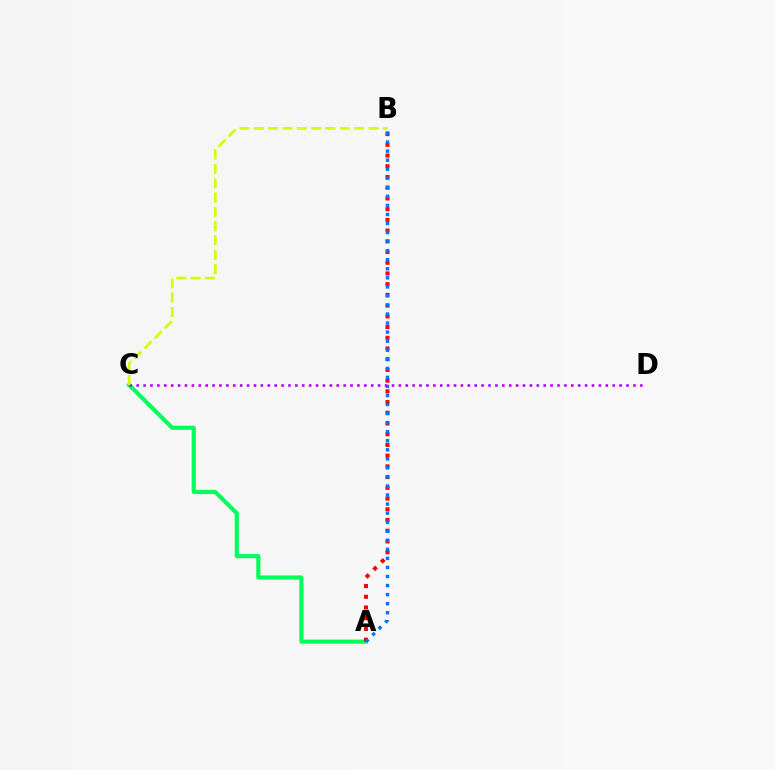{('A', 'C'): [{'color': '#00ff5c', 'line_style': 'solid', 'thickness': 2.97}], ('A', 'B'): [{'color': '#ff0000', 'line_style': 'dotted', 'thickness': 2.91}, {'color': '#0074ff', 'line_style': 'dotted', 'thickness': 2.46}], ('C', 'D'): [{'color': '#b900ff', 'line_style': 'dotted', 'thickness': 1.87}], ('B', 'C'): [{'color': '#d1ff00', 'line_style': 'dashed', 'thickness': 1.95}]}